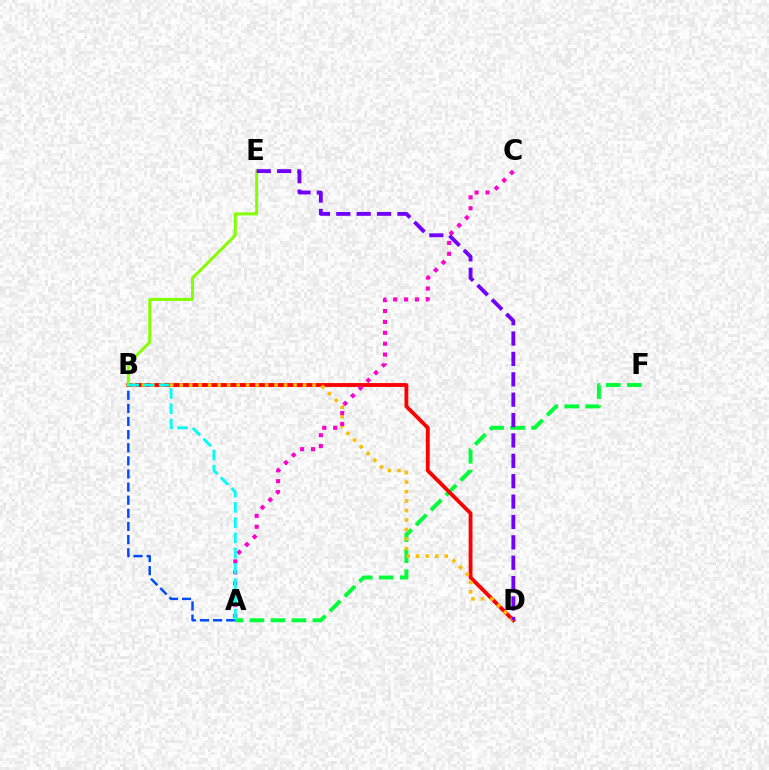{('A', 'F'): [{'color': '#00ff39', 'line_style': 'dashed', 'thickness': 2.85}], ('B', 'D'): [{'color': '#ff0000', 'line_style': 'solid', 'thickness': 2.77}, {'color': '#ffbd00', 'line_style': 'dotted', 'thickness': 2.58}], ('A', 'B'): [{'color': '#004bff', 'line_style': 'dashed', 'thickness': 1.78}, {'color': '#00fff6', 'line_style': 'dashed', 'thickness': 2.08}], ('B', 'E'): [{'color': '#84ff00', 'line_style': 'solid', 'thickness': 2.15}], ('A', 'C'): [{'color': '#ff00cf', 'line_style': 'dotted', 'thickness': 2.96}], ('D', 'E'): [{'color': '#7200ff', 'line_style': 'dashed', 'thickness': 2.77}]}